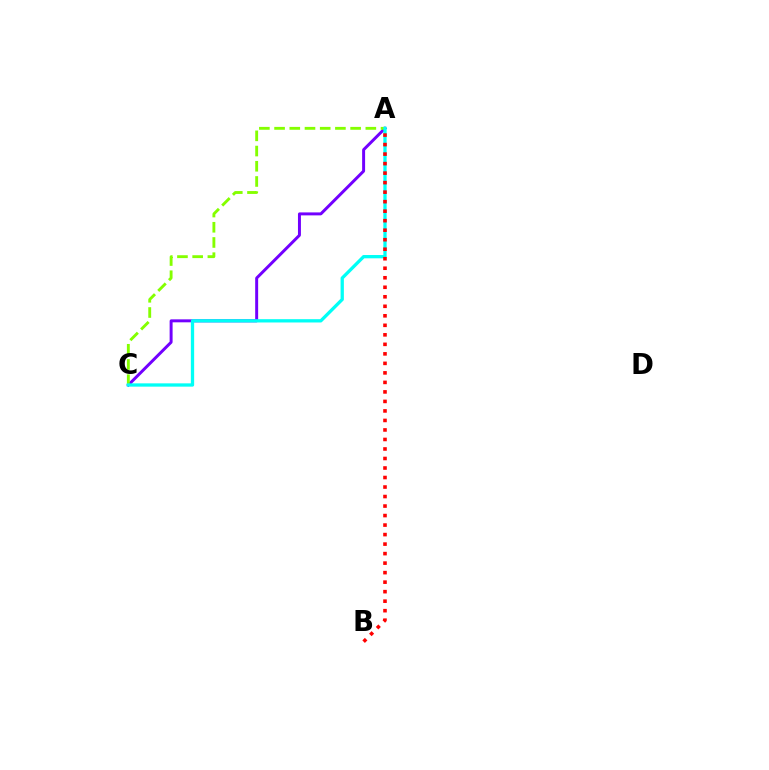{('A', 'C'): [{'color': '#7200ff', 'line_style': 'solid', 'thickness': 2.14}, {'color': '#84ff00', 'line_style': 'dashed', 'thickness': 2.07}, {'color': '#00fff6', 'line_style': 'solid', 'thickness': 2.37}], ('A', 'B'): [{'color': '#ff0000', 'line_style': 'dotted', 'thickness': 2.58}]}